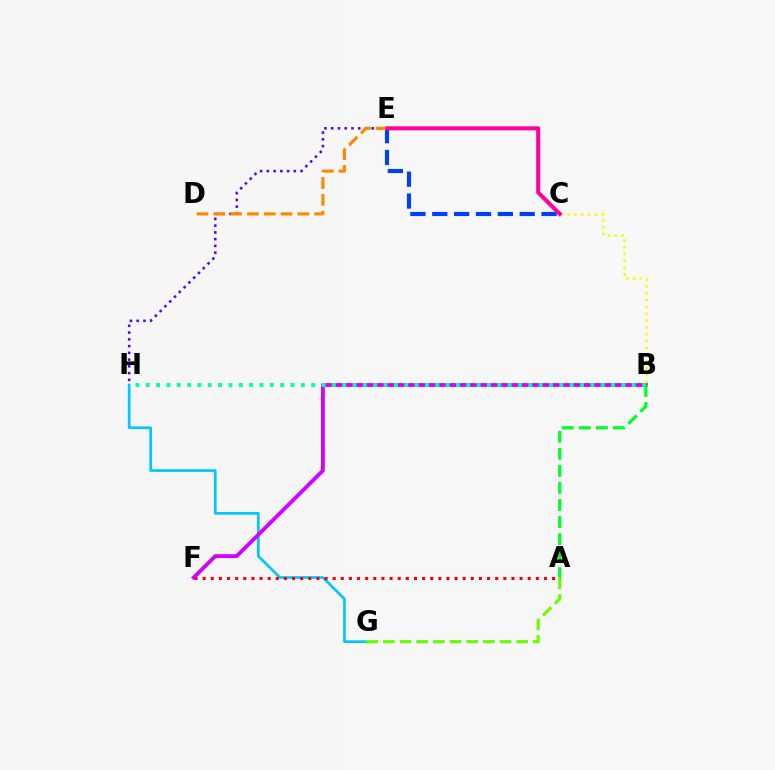{('B', 'C'): [{'color': '#eeff00', 'line_style': 'dotted', 'thickness': 1.85}], ('G', 'H'): [{'color': '#00c7ff', 'line_style': 'solid', 'thickness': 1.94}], ('E', 'H'): [{'color': '#4f00ff', 'line_style': 'dotted', 'thickness': 1.83}], ('C', 'E'): [{'color': '#003fff', 'line_style': 'dashed', 'thickness': 2.97}, {'color': '#ff00a0', 'line_style': 'solid', 'thickness': 2.91}], ('A', 'G'): [{'color': '#66ff00', 'line_style': 'dashed', 'thickness': 2.26}], ('D', 'E'): [{'color': '#ff8800', 'line_style': 'dashed', 'thickness': 2.28}], ('A', 'F'): [{'color': '#ff0000', 'line_style': 'dotted', 'thickness': 2.21}], ('B', 'F'): [{'color': '#d600ff', 'line_style': 'solid', 'thickness': 2.76}], ('B', 'H'): [{'color': '#00ffaf', 'line_style': 'dotted', 'thickness': 2.81}], ('A', 'B'): [{'color': '#00ff27', 'line_style': 'dashed', 'thickness': 2.32}]}